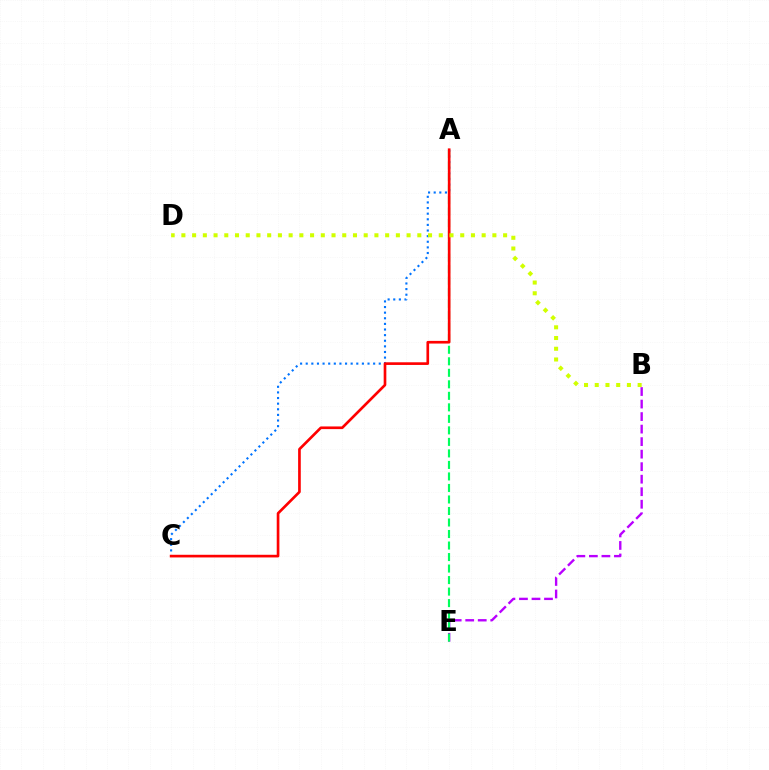{('B', 'E'): [{'color': '#b900ff', 'line_style': 'dashed', 'thickness': 1.7}], ('A', 'E'): [{'color': '#00ff5c', 'line_style': 'dashed', 'thickness': 1.56}], ('A', 'C'): [{'color': '#0074ff', 'line_style': 'dotted', 'thickness': 1.53}, {'color': '#ff0000', 'line_style': 'solid', 'thickness': 1.92}], ('B', 'D'): [{'color': '#d1ff00', 'line_style': 'dotted', 'thickness': 2.91}]}